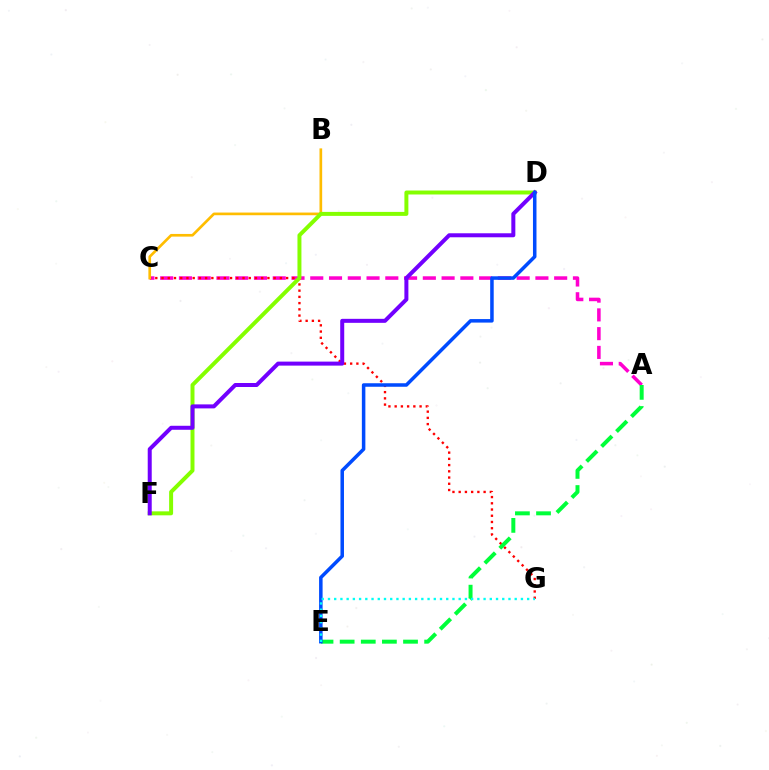{('A', 'C'): [{'color': '#ff00cf', 'line_style': 'dashed', 'thickness': 2.55}], ('C', 'G'): [{'color': '#ff0000', 'line_style': 'dotted', 'thickness': 1.69}], ('B', 'C'): [{'color': '#ffbd00', 'line_style': 'solid', 'thickness': 1.92}], ('A', 'E'): [{'color': '#00ff39', 'line_style': 'dashed', 'thickness': 2.87}], ('D', 'F'): [{'color': '#84ff00', 'line_style': 'solid', 'thickness': 2.86}, {'color': '#7200ff', 'line_style': 'solid', 'thickness': 2.88}], ('D', 'E'): [{'color': '#004bff', 'line_style': 'solid', 'thickness': 2.53}], ('E', 'G'): [{'color': '#00fff6', 'line_style': 'dotted', 'thickness': 1.69}]}